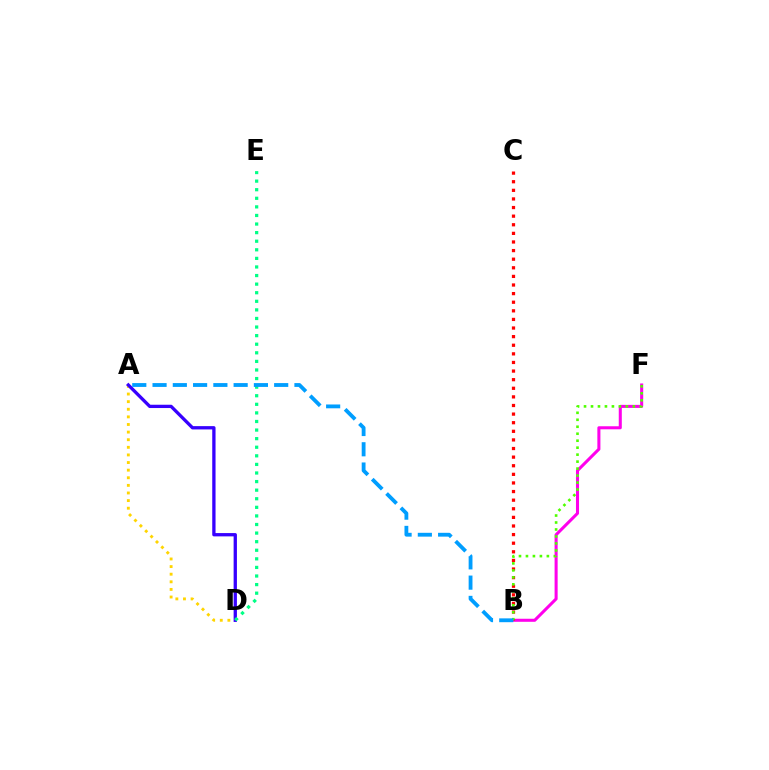{('B', 'F'): [{'color': '#ff00ed', 'line_style': 'solid', 'thickness': 2.2}, {'color': '#4fff00', 'line_style': 'dotted', 'thickness': 1.89}], ('A', 'D'): [{'color': '#ffd500', 'line_style': 'dotted', 'thickness': 2.07}, {'color': '#3700ff', 'line_style': 'solid', 'thickness': 2.38}], ('B', 'C'): [{'color': '#ff0000', 'line_style': 'dotted', 'thickness': 2.34}], ('D', 'E'): [{'color': '#00ff86', 'line_style': 'dotted', 'thickness': 2.33}], ('A', 'B'): [{'color': '#009eff', 'line_style': 'dashed', 'thickness': 2.75}]}